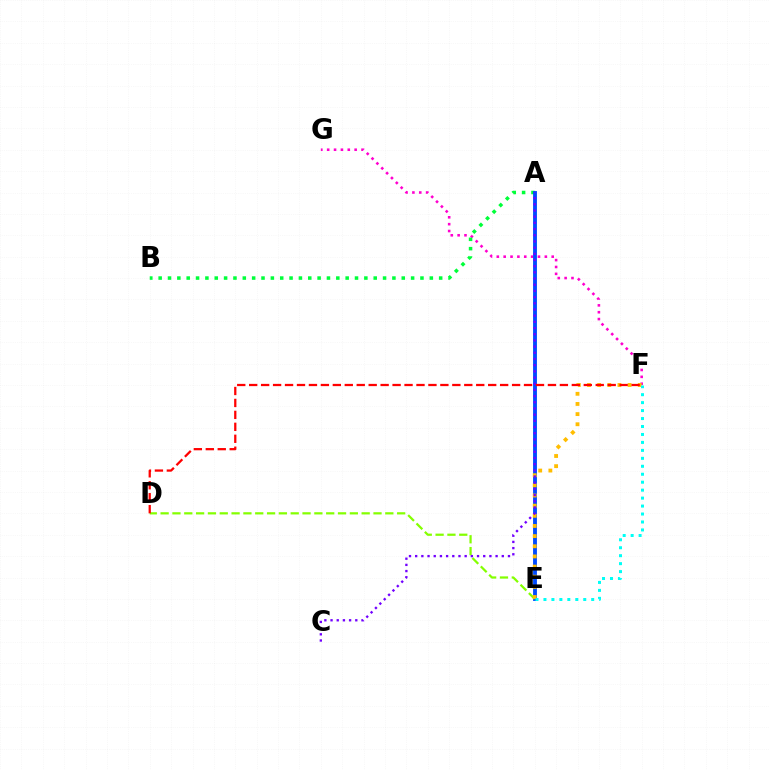{('F', 'G'): [{'color': '#ff00cf', 'line_style': 'dotted', 'thickness': 1.86}], ('A', 'B'): [{'color': '#00ff39', 'line_style': 'dotted', 'thickness': 2.54}], ('A', 'E'): [{'color': '#004bff', 'line_style': 'solid', 'thickness': 2.78}], ('D', 'E'): [{'color': '#84ff00', 'line_style': 'dashed', 'thickness': 1.61}], ('E', 'F'): [{'color': '#ffbd00', 'line_style': 'dotted', 'thickness': 2.76}, {'color': '#00fff6', 'line_style': 'dotted', 'thickness': 2.16}], ('A', 'C'): [{'color': '#7200ff', 'line_style': 'dotted', 'thickness': 1.68}], ('D', 'F'): [{'color': '#ff0000', 'line_style': 'dashed', 'thickness': 1.62}]}